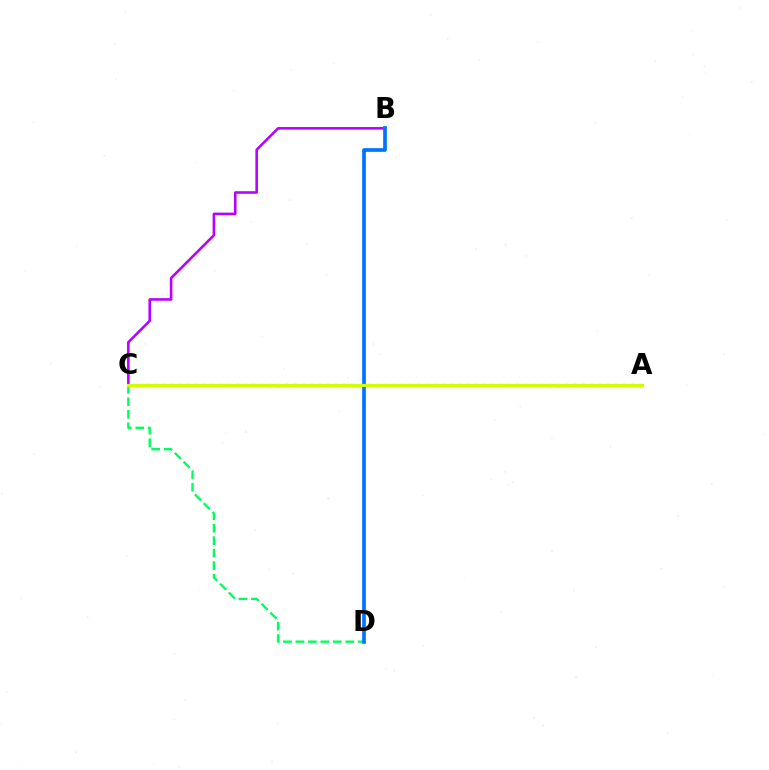{('B', 'C'): [{'color': '#b900ff', 'line_style': 'solid', 'thickness': 1.85}], ('A', 'C'): [{'color': '#ff0000', 'line_style': 'dotted', 'thickness': 2.24}, {'color': '#d1ff00', 'line_style': 'solid', 'thickness': 2.34}], ('C', 'D'): [{'color': '#00ff5c', 'line_style': 'dashed', 'thickness': 1.69}], ('B', 'D'): [{'color': '#0074ff', 'line_style': 'solid', 'thickness': 2.65}]}